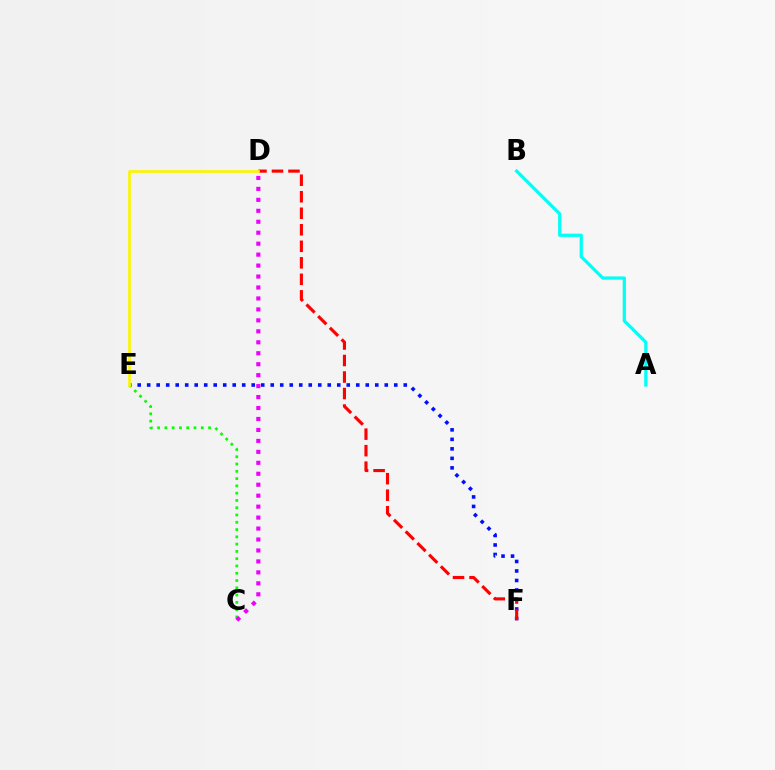{('E', 'F'): [{'color': '#0010ff', 'line_style': 'dotted', 'thickness': 2.58}], ('C', 'E'): [{'color': '#08ff00', 'line_style': 'dotted', 'thickness': 1.98}], ('A', 'B'): [{'color': '#00fff6', 'line_style': 'solid', 'thickness': 2.33}], ('C', 'D'): [{'color': '#ee00ff', 'line_style': 'dotted', 'thickness': 2.98}], ('D', 'F'): [{'color': '#ff0000', 'line_style': 'dashed', 'thickness': 2.24}], ('D', 'E'): [{'color': '#fcf500', 'line_style': 'solid', 'thickness': 1.94}]}